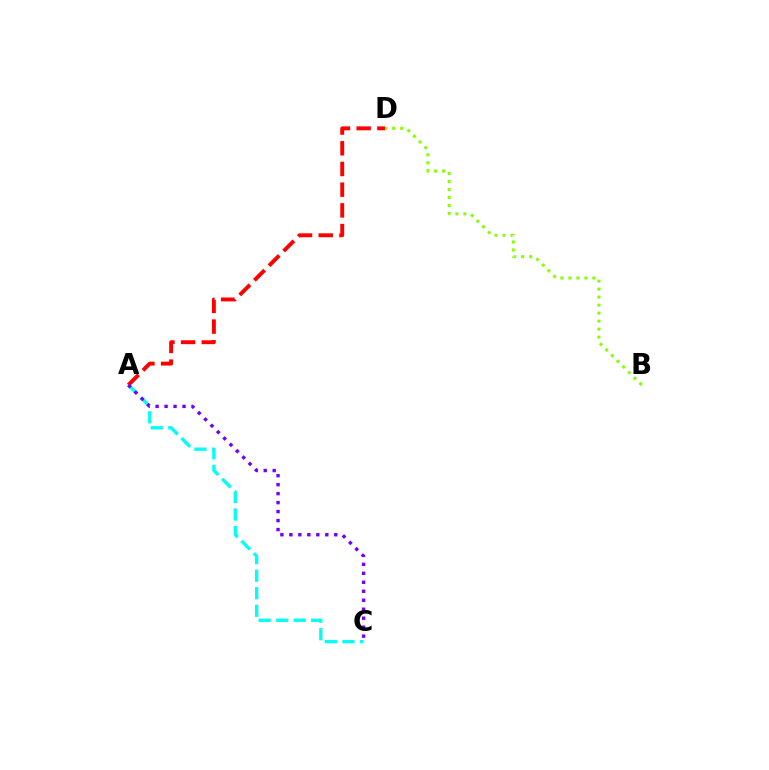{('A', 'D'): [{'color': '#ff0000', 'line_style': 'dashed', 'thickness': 2.81}], ('A', 'C'): [{'color': '#00fff6', 'line_style': 'dashed', 'thickness': 2.38}, {'color': '#7200ff', 'line_style': 'dotted', 'thickness': 2.44}], ('B', 'D'): [{'color': '#84ff00', 'line_style': 'dotted', 'thickness': 2.18}]}